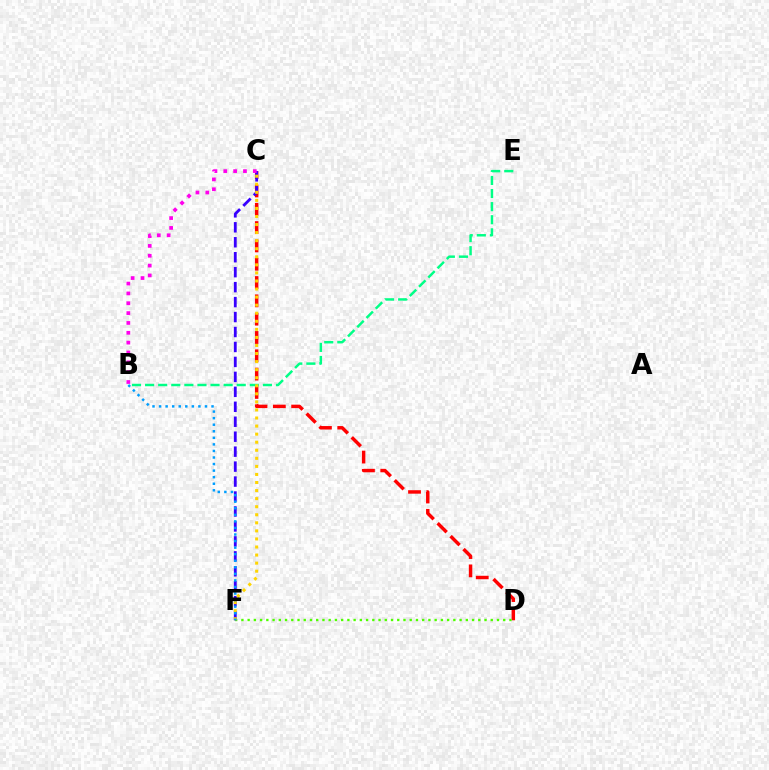{('C', 'D'): [{'color': '#ff0000', 'line_style': 'dashed', 'thickness': 2.49}], ('B', 'E'): [{'color': '#00ff86', 'line_style': 'dashed', 'thickness': 1.78}], ('D', 'F'): [{'color': '#4fff00', 'line_style': 'dotted', 'thickness': 1.69}], ('C', 'F'): [{'color': '#3700ff', 'line_style': 'dashed', 'thickness': 2.03}, {'color': '#ffd500', 'line_style': 'dotted', 'thickness': 2.19}], ('B', 'C'): [{'color': '#ff00ed', 'line_style': 'dotted', 'thickness': 2.67}], ('B', 'F'): [{'color': '#009eff', 'line_style': 'dotted', 'thickness': 1.78}]}